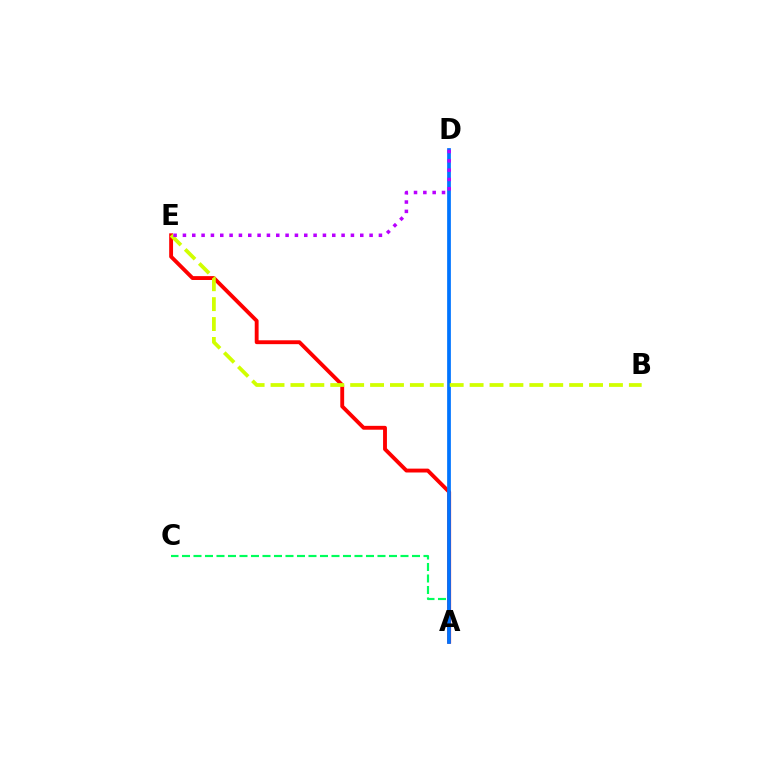{('A', 'C'): [{'color': '#00ff5c', 'line_style': 'dashed', 'thickness': 1.56}], ('A', 'E'): [{'color': '#ff0000', 'line_style': 'solid', 'thickness': 2.78}], ('A', 'D'): [{'color': '#0074ff', 'line_style': 'solid', 'thickness': 2.69}], ('B', 'E'): [{'color': '#d1ff00', 'line_style': 'dashed', 'thickness': 2.7}], ('D', 'E'): [{'color': '#b900ff', 'line_style': 'dotted', 'thickness': 2.54}]}